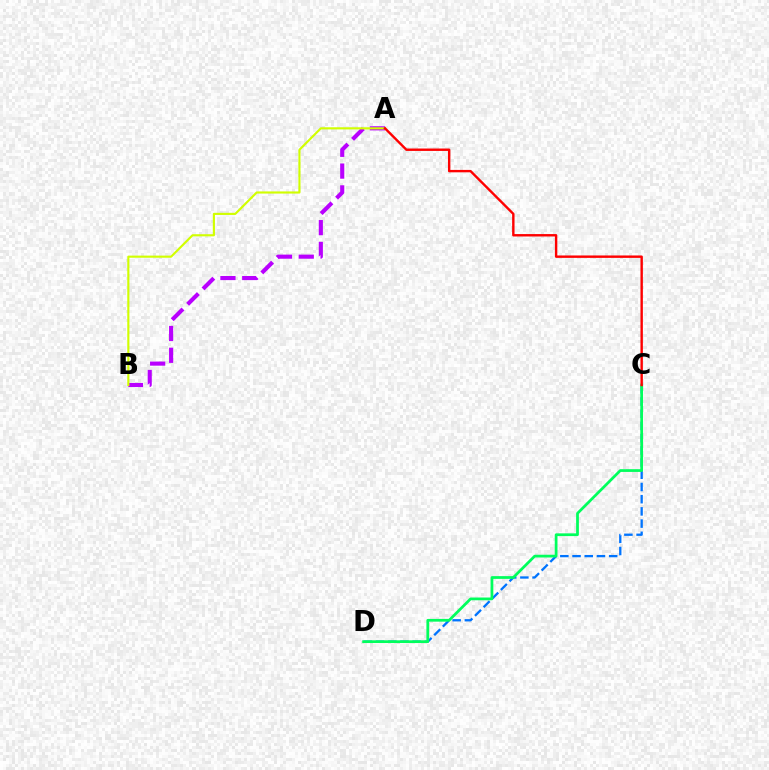{('A', 'B'): [{'color': '#b900ff', 'line_style': 'dashed', 'thickness': 2.96}, {'color': '#d1ff00', 'line_style': 'solid', 'thickness': 1.54}], ('C', 'D'): [{'color': '#0074ff', 'line_style': 'dashed', 'thickness': 1.66}, {'color': '#00ff5c', 'line_style': 'solid', 'thickness': 1.97}], ('A', 'C'): [{'color': '#ff0000', 'line_style': 'solid', 'thickness': 1.73}]}